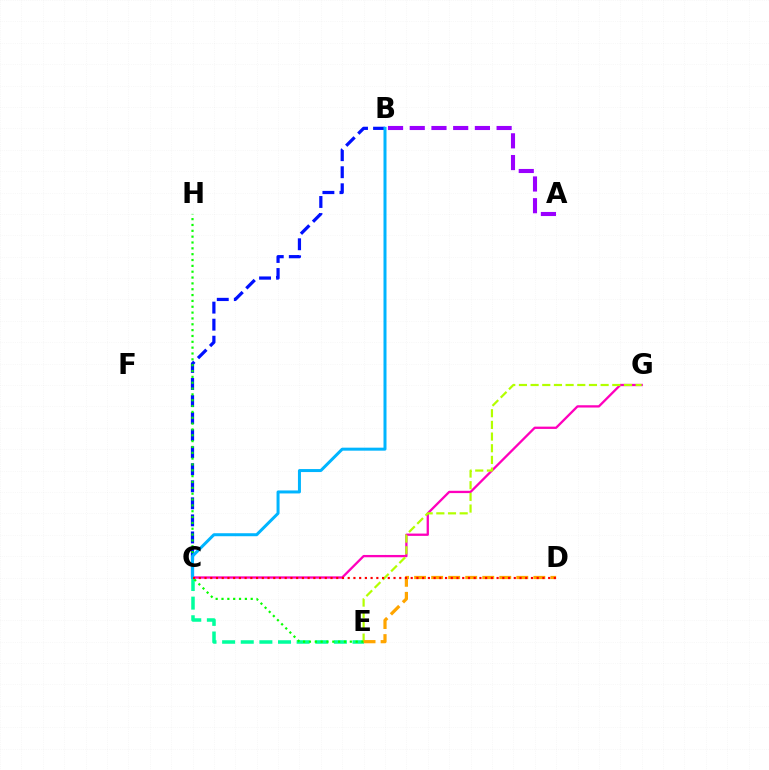{('C', 'G'): [{'color': '#ff00bd', 'line_style': 'solid', 'thickness': 1.66}], ('C', 'E'): [{'color': '#00ff9d', 'line_style': 'dashed', 'thickness': 2.53}], ('B', 'C'): [{'color': '#0010ff', 'line_style': 'dashed', 'thickness': 2.32}, {'color': '#00b5ff', 'line_style': 'solid', 'thickness': 2.16}], ('E', 'G'): [{'color': '#b3ff00', 'line_style': 'dashed', 'thickness': 1.59}], ('E', 'H'): [{'color': '#08ff00', 'line_style': 'dotted', 'thickness': 1.59}], ('D', 'E'): [{'color': '#ffa500', 'line_style': 'dashed', 'thickness': 2.31}], ('C', 'D'): [{'color': '#ff0000', 'line_style': 'dotted', 'thickness': 1.56}], ('A', 'B'): [{'color': '#9b00ff', 'line_style': 'dashed', 'thickness': 2.95}]}